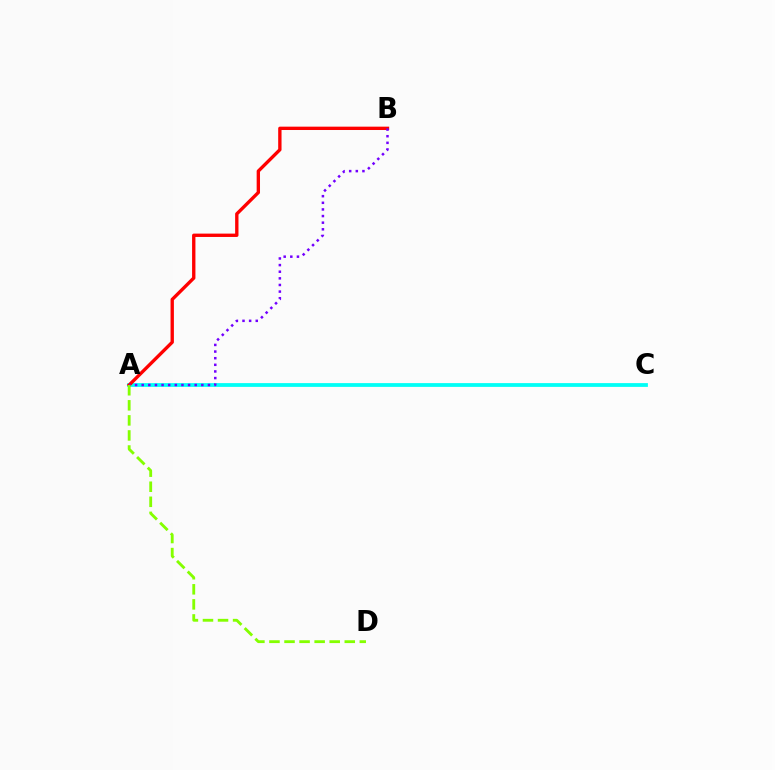{('A', 'C'): [{'color': '#00fff6', 'line_style': 'solid', 'thickness': 2.71}], ('A', 'B'): [{'color': '#ff0000', 'line_style': 'solid', 'thickness': 2.41}, {'color': '#7200ff', 'line_style': 'dotted', 'thickness': 1.8}], ('A', 'D'): [{'color': '#84ff00', 'line_style': 'dashed', 'thickness': 2.05}]}